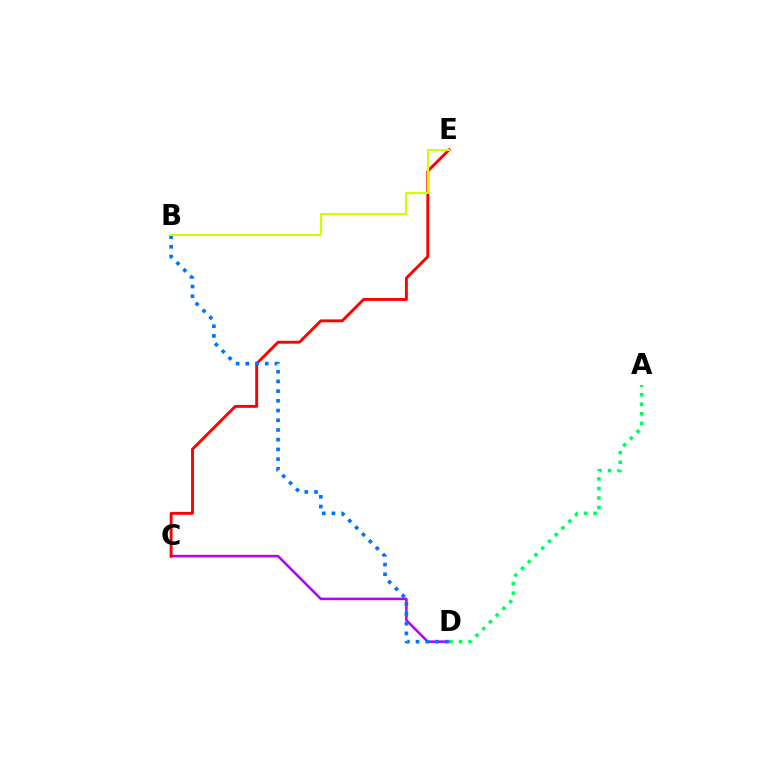{('C', 'D'): [{'color': '#b900ff', 'line_style': 'solid', 'thickness': 1.84}], ('C', 'E'): [{'color': '#ff0000', 'line_style': 'solid', 'thickness': 2.08}], ('B', 'D'): [{'color': '#0074ff', 'line_style': 'dotted', 'thickness': 2.64}], ('B', 'E'): [{'color': '#d1ff00', 'line_style': 'solid', 'thickness': 1.53}], ('A', 'D'): [{'color': '#00ff5c', 'line_style': 'dotted', 'thickness': 2.59}]}